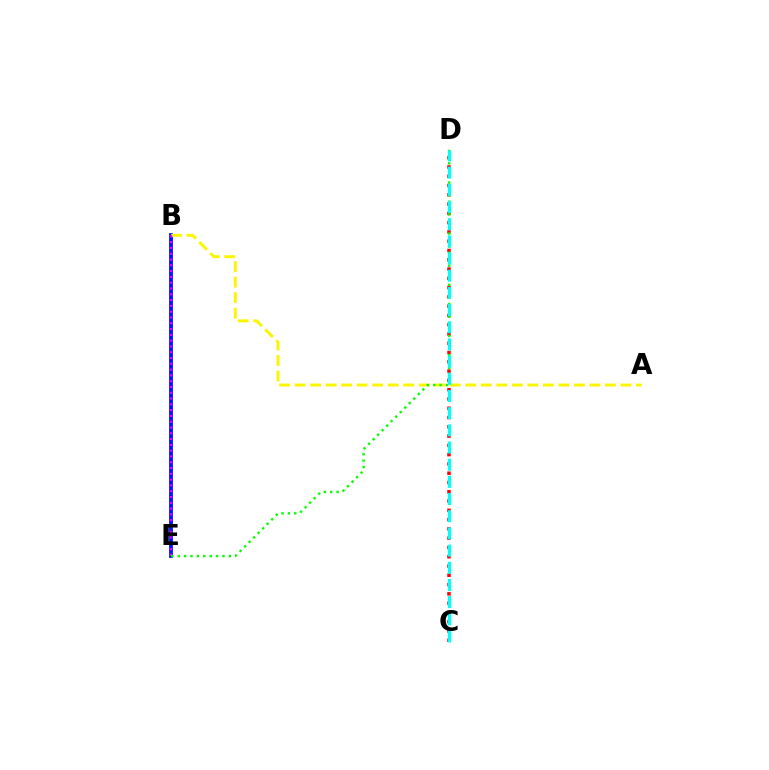{('B', 'E'): [{'color': '#0010ff', 'line_style': 'solid', 'thickness': 2.73}, {'color': '#ee00ff', 'line_style': 'dotted', 'thickness': 1.57}], ('A', 'B'): [{'color': '#fcf500', 'line_style': 'dashed', 'thickness': 2.11}], ('C', 'D'): [{'color': '#ff0000', 'line_style': 'dotted', 'thickness': 2.52}, {'color': '#00fff6', 'line_style': 'dashed', 'thickness': 2.33}], ('D', 'E'): [{'color': '#08ff00', 'line_style': 'dotted', 'thickness': 1.74}]}